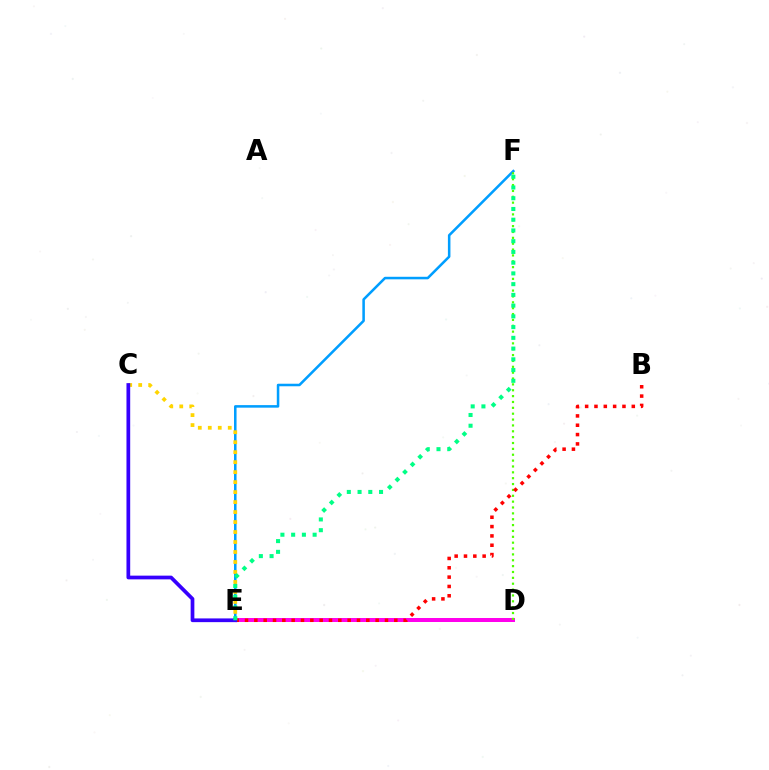{('D', 'E'): [{'color': '#ff00ed', 'line_style': 'solid', 'thickness': 2.87}], ('E', 'F'): [{'color': '#009eff', 'line_style': 'solid', 'thickness': 1.83}, {'color': '#00ff86', 'line_style': 'dotted', 'thickness': 2.92}], ('D', 'F'): [{'color': '#4fff00', 'line_style': 'dotted', 'thickness': 1.59}], ('C', 'E'): [{'color': '#ffd500', 'line_style': 'dotted', 'thickness': 2.71}, {'color': '#3700ff', 'line_style': 'solid', 'thickness': 2.68}], ('B', 'E'): [{'color': '#ff0000', 'line_style': 'dotted', 'thickness': 2.54}]}